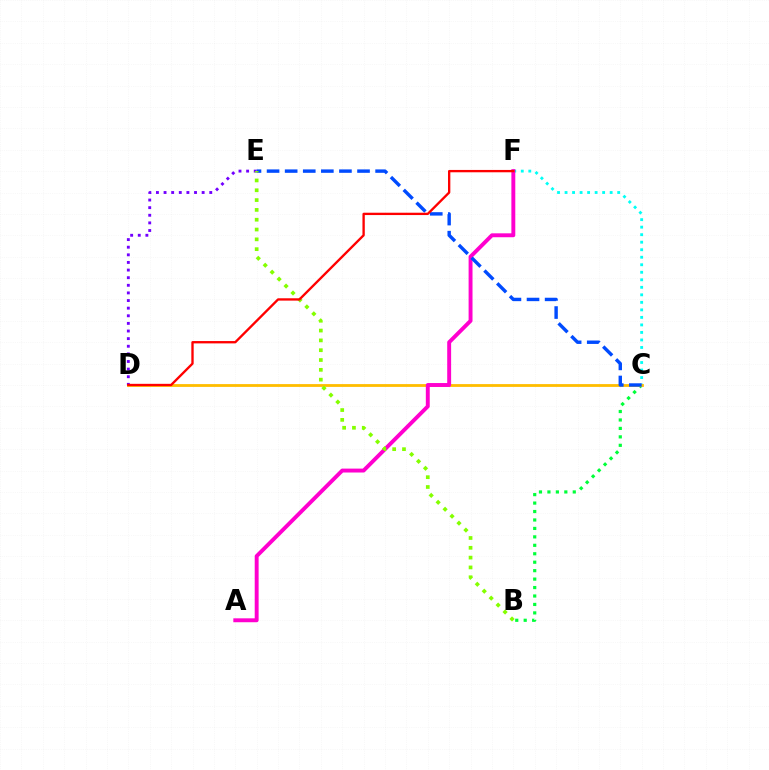{('C', 'F'): [{'color': '#00fff6', 'line_style': 'dotted', 'thickness': 2.04}], ('B', 'C'): [{'color': '#00ff39', 'line_style': 'dotted', 'thickness': 2.3}], ('C', 'D'): [{'color': '#ffbd00', 'line_style': 'solid', 'thickness': 2.02}], ('A', 'F'): [{'color': '#ff00cf', 'line_style': 'solid', 'thickness': 2.82}], ('C', 'E'): [{'color': '#004bff', 'line_style': 'dashed', 'thickness': 2.46}], ('D', 'E'): [{'color': '#7200ff', 'line_style': 'dotted', 'thickness': 2.07}], ('B', 'E'): [{'color': '#84ff00', 'line_style': 'dotted', 'thickness': 2.67}], ('D', 'F'): [{'color': '#ff0000', 'line_style': 'solid', 'thickness': 1.68}]}